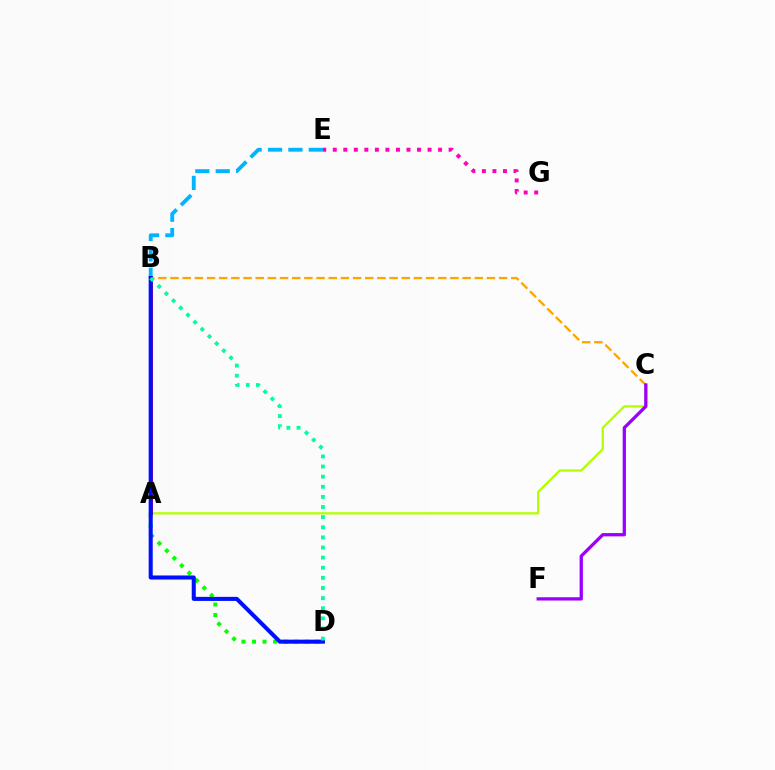{('A', 'D'): [{'color': '#08ff00', 'line_style': 'dotted', 'thickness': 2.87}], ('B', 'C'): [{'color': '#ffa500', 'line_style': 'dashed', 'thickness': 1.65}], ('B', 'E'): [{'color': '#00b5ff', 'line_style': 'dashed', 'thickness': 2.77}], ('A', 'C'): [{'color': '#b3ff00', 'line_style': 'solid', 'thickness': 1.64}], ('A', 'B'): [{'color': '#ff0000', 'line_style': 'solid', 'thickness': 2.81}], ('B', 'D'): [{'color': '#0010ff', 'line_style': 'solid', 'thickness': 2.92}, {'color': '#00ff9d', 'line_style': 'dotted', 'thickness': 2.75}], ('E', 'G'): [{'color': '#ff00bd', 'line_style': 'dotted', 'thickness': 2.86}], ('C', 'F'): [{'color': '#9b00ff', 'line_style': 'solid', 'thickness': 2.36}]}